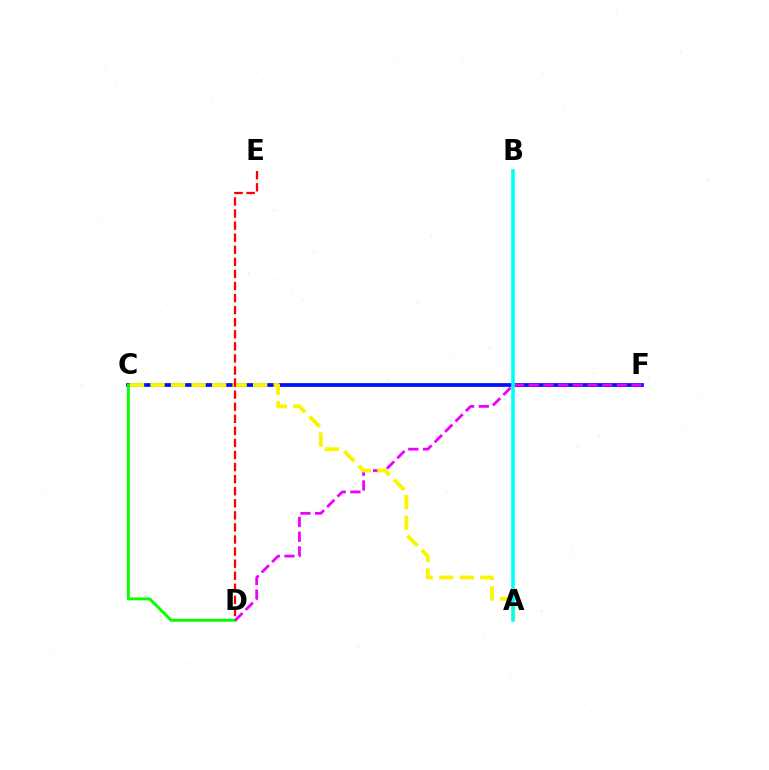{('C', 'F'): [{'color': '#0010ff', 'line_style': 'solid', 'thickness': 2.7}], ('C', 'D'): [{'color': '#08ff00', 'line_style': 'solid', 'thickness': 2.13}], ('D', 'F'): [{'color': '#ee00ff', 'line_style': 'dashed', 'thickness': 2.0}], ('A', 'C'): [{'color': '#fcf500', 'line_style': 'dashed', 'thickness': 2.79}], ('A', 'B'): [{'color': '#00fff6', 'line_style': 'solid', 'thickness': 2.59}], ('D', 'E'): [{'color': '#ff0000', 'line_style': 'dashed', 'thickness': 1.64}]}